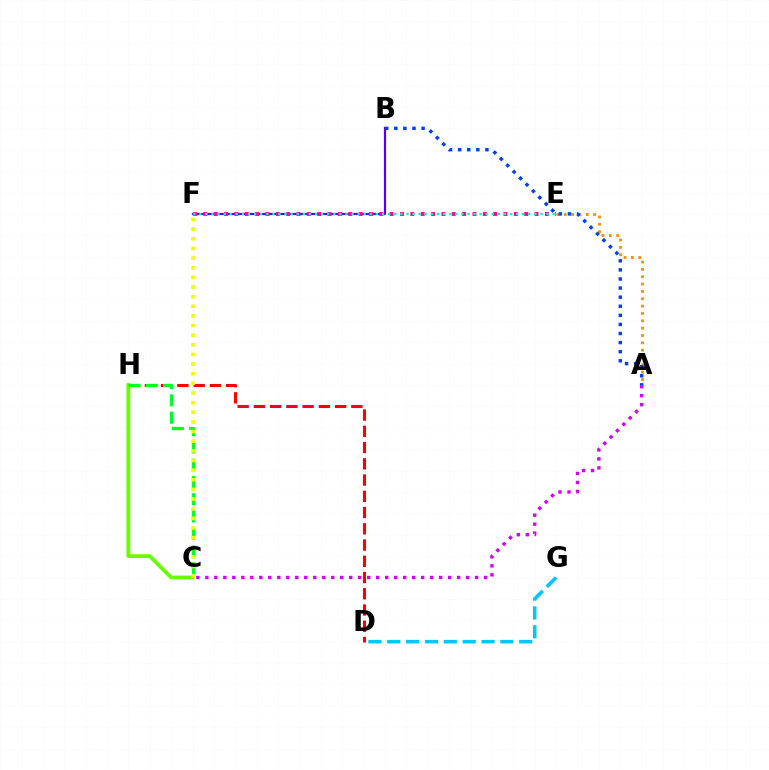{('A', 'C'): [{'color': '#d600ff', 'line_style': 'dotted', 'thickness': 2.44}], ('B', 'F'): [{'color': '#4f00ff', 'line_style': 'solid', 'thickness': 1.57}], ('E', 'F'): [{'color': '#ff00a0', 'line_style': 'dotted', 'thickness': 2.81}, {'color': '#00ffaf', 'line_style': 'dotted', 'thickness': 1.66}], ('A', 'E'): [{'color': '#ff8800', 'line_style': 'dotted', 'thickness': 2.0}], ('D', 'H'): [{'color': '#ff0000', 'line_style': 'dashed', 'thickness': 2.21}], ('C', 'H'): [{'color': '#66ff00', 'line_style': 'solid', 'thickness': 2.72}, {'color': '#00ff27', 'line_style': 'dashed', 'thickness': 2.35}], ('A', 'B'): [{'color': '#003fff', 'line_style': 'dotted', 'thickness': 2.47}], ('C', 'F'): [{'color': '#eeff00', 'line_style': 'dotted', 'thickness': 2.62}], ('D', 'G'): [{'color': '#00c7ff', 'line_style': 'dashed', 'thickness': 2.56}]}